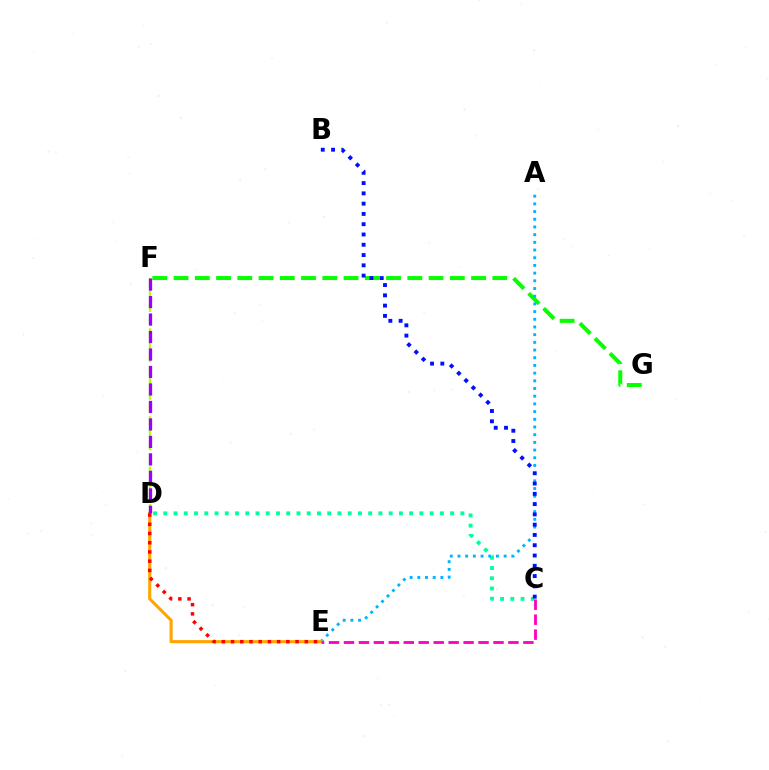{('C', 'D'): [{'color': '#00ff9d', 'line_style': 'dotted', 'thickness': 2.78}], ('F', 'G'): [{'color': '#08ff00', 'line_style': 'dashed', 'thickness': 2.89}], ('D', 'F'): [{'color': '#b3ff00', 'line_style': 'dashed', 'thickness': 1.71}, {'color': '#9b00ff', 'line_style': 'dashed', 'thickness': 2.37}], ('A', 'E'): [{'color': '#00b5ff', 'line_style': 'dotted', 'thickness': 2.09}], ('D', 'E'): [{'color': '#ffa500', 'line_style': 'solid', 'thickness': 2.24}, {'color': '#ff0000', 'line_style': 'dotted', 'thickness': 2.5}], ('C', 'E'): [{'color': '#ff00bd', 'line_style': 'dashed', 'thickness': 2.03}], ('B', 'C'): [{'color': '#0010ff', 'line_style': 'dotted', 'thickness': 2.79}]}